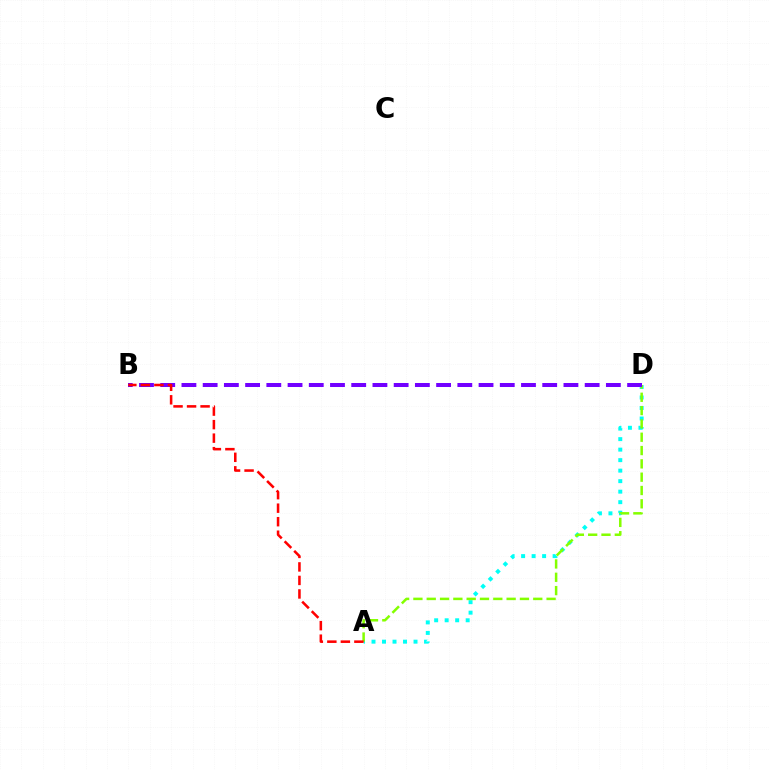{('A', 'D'): [{'color': '#00fff6', 'line_style': 'dotted', 'thickness': 2.85}, {'color': '#84ff00', 'line_style': 'dashed', 'thickness': 1.81}], ('B', 'D'): [{'color': '#7200ff', 'line_style': 'dashed', 'thickness': 2.88}], ('A', 'B'): [{'color': '#ff0000', 'line_style': 'dashed', 'thickness': 1.84}]}